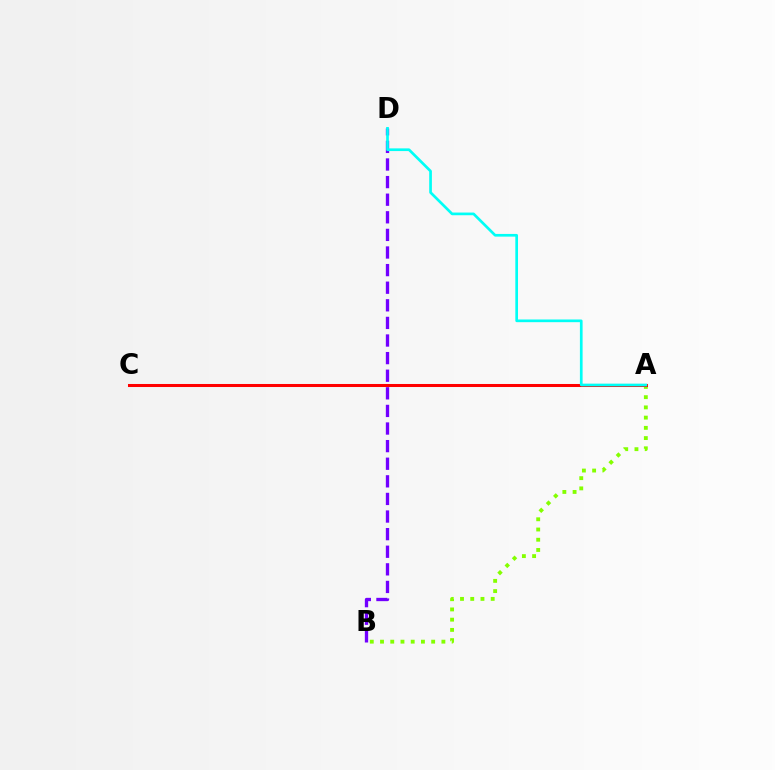{('A', 'B'): [{'color': '#84ff00', 'line_style': 'dotted', 'thickness': 2.78}], ('A', 'C'): [{'color': '#ff0000', 'line_style': 'solid', 'thickness': 2.18}], ('B', 'D'): [{'color': '#7200ff', 'line_style': 'dashed', 'thickness': 2.39}], ('A', 'D'): [{'color': '#00fff6', 'line_style': 'solid', 'thickness': 1.93}]}